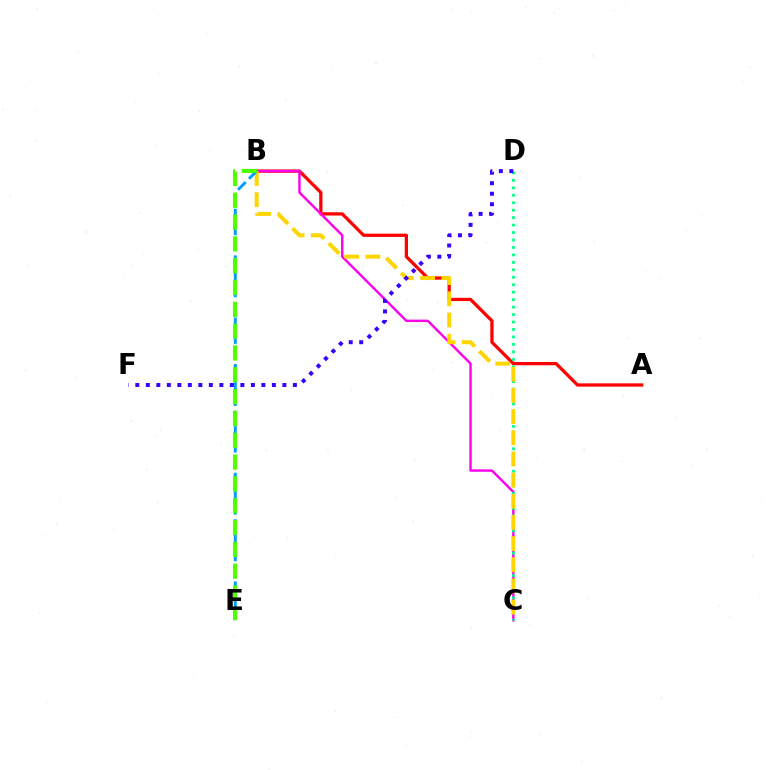{('A', 'B'): [{'color': '#ff0000', 'line_style': 'solid', 'thickness': 2.35}], ('B', 'C'): [{'color': '#ff00ed', 'line_style': 'solid', 'thickness': 1.74}, {'color': '#ffd500', 'line_style': 'dashed', 'thickness': 2.88}], ('C', 'D'): [{'color': '#00ff86', 'line_style': 'dotted', 'thickness': 2.03}], ('B', 'E'): [{'color': '#009eff', 'line_style': 'dashed', 'thickness': 2.11}, {'color': '#4fff00', 'line_style': 'dashed', 'thickness': 2.96}], ('D', 'F'): [{'color': '#3700ff', 'line_style': 'dotted', 'thickness': 2.85}]}